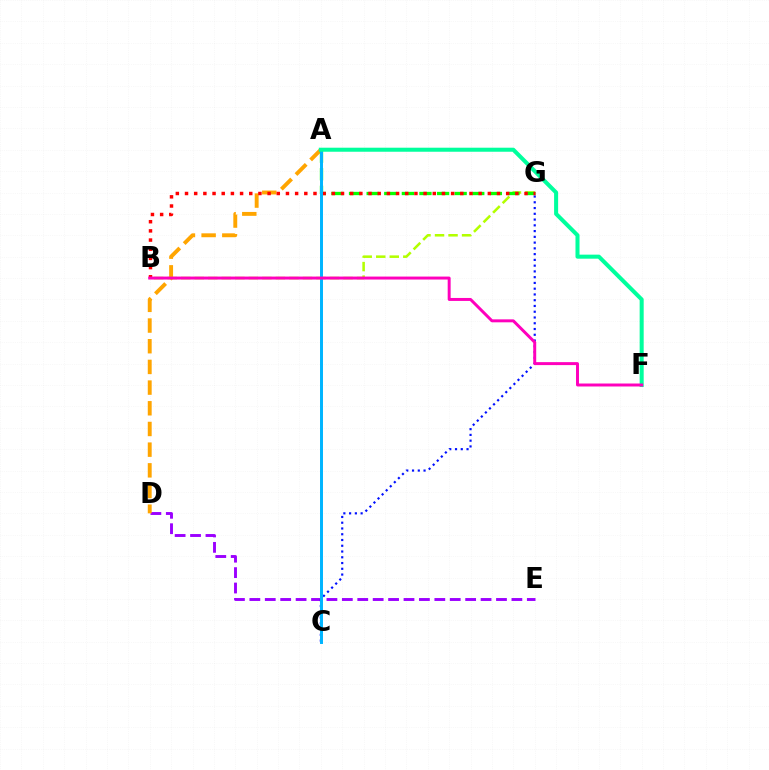{('D', 'E'): [{'color': '#9b00ff', 'line_style': 'dashed', 'thickness': 2.09}], ('A', 'D'): [{'color': '#ffa500', 'line_style': 'dashed', 'thickness': 2.81}], ('B', 'G'): [{'color': '#b3ff00', 'line_style': 'dashed', 'thickness': 1.84}, {'color': '#ff0000', 'line_style': 'dotted', 'thickness': 2.49}], ('C', 'G'): [{'color': '#0010ff', 'line_style': 'dotted', 'thickness': 1.56}], ('A', 'G'): [{'color': '#08ff00', 'line_style': 'dashed', 'thickness': 2.39}], ('A', 'C'): [{'color': '#00b5ff', 'line_style': 'solid', 'thickness': 2.14}], ('A', 'F'): [{'color': '#00ff9d', 'line_style': 'solid', 'thickness': 2.9}], ('B', 'F'): [{'color': '#ff00bd', 'line_style': 'solid', 'thickness': 2.14}]}